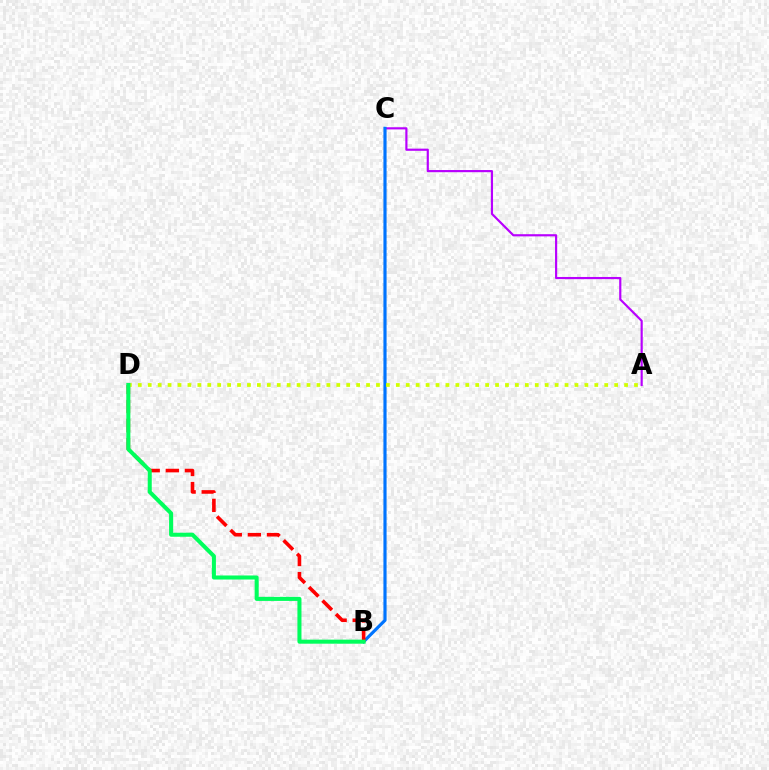{('A', 'C'): [{'color': '#b900ff', 'line_style': 'solid', 'thickness': 1.56}], ('B', 'C'): [{'color': '#0074ff', 'line_style': 'solid', 'thickness': 2.27}], ('B', 'D'): [{'color': '#ff0000', 'line_style': 'dashed', 'thickness': 2.59}, {'color': '#00ff5c', 'line_style': 'solid', 'thickness': 2.92}], ('A', 'D'): [{'color': '#d1ff00', 'line_style': 'dotted', 'thickness': 2.7}]}